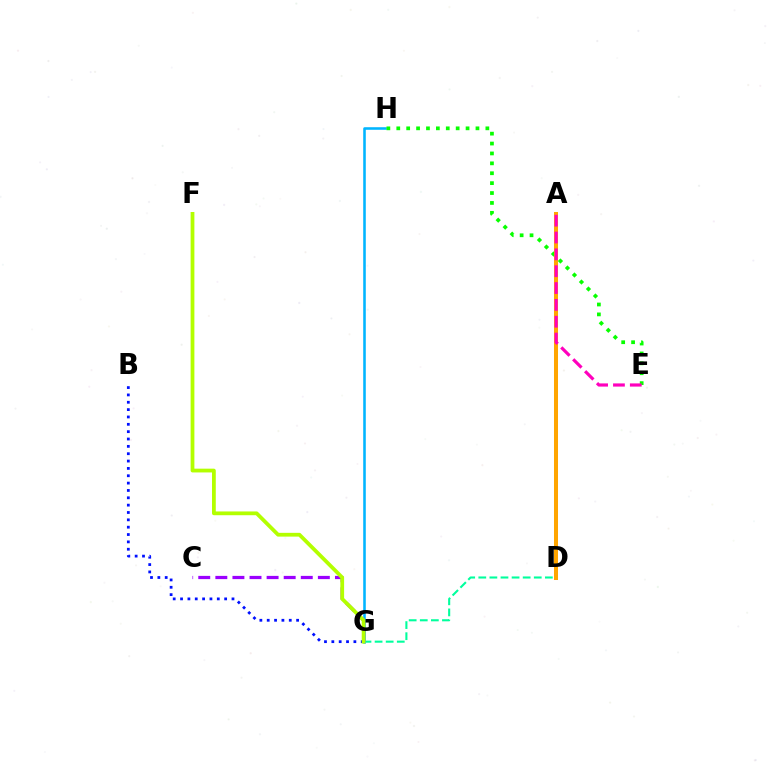{('D', 'G'): [{'color': '#00ff9d', 'line_style': 'dashed', 'thickness': 1.51}], ('G', 'H'): [{'color': '#00b5ff', 'line_style': 'solid', 'thickness': 1.85}], ('C', 'G'): [{'color': '#9b00ff', 'line_style': 'dashed', 'thickness': 2.32}], ('B', 'G'): [{'color': '#0010ff', 'line_style': 'dotted', 'thickness': 2.0}], ('A', 'D'): [{'color': '#ff0000', 'line_style': 'solid', 'thickness': 2.1}, {'color': '#ffa500', 'line_style': 'solid', 'thickness': 2.89}], ('E', 'H'): [{'color': '#08ff00', 'line_style': 'dotted', 'thickness': 2.69}], ('F', 'G'): [{'color': '#b3ff00', 'line_style': 'solid', 'thickness': 2.72}], ('A', 'E'): [{'color': '#ff00bd', 'line_style': 'dashed', 'thickness': 2.29}]}